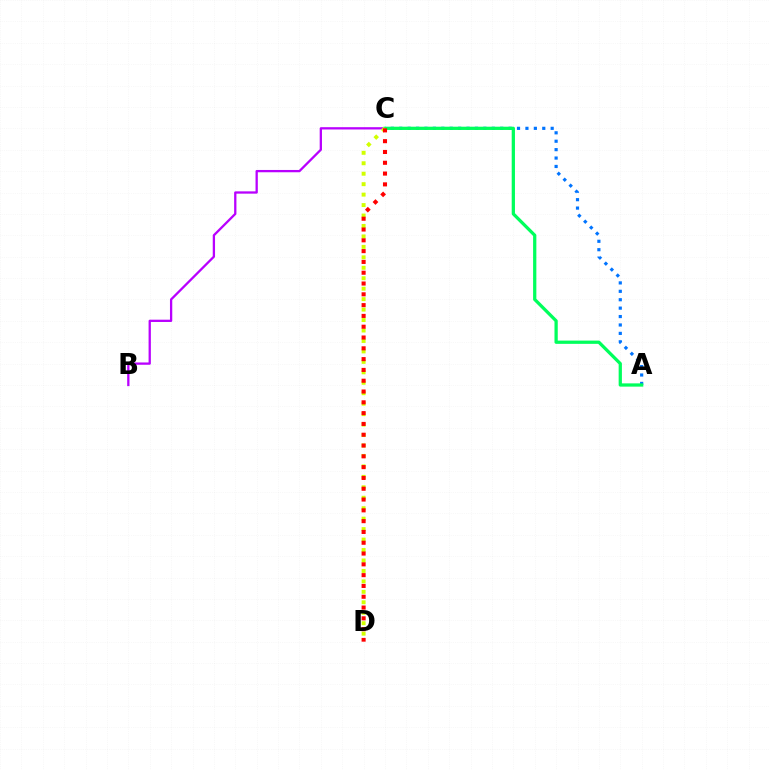{('B', 'C'): [{'color': '#b900ff', 'line_style': 'solid', 'thickness': 1.65}], ('A', 'C'): [{'color': '#0074ff', 'line_style': 'dotted', 'thickness': 2.29}, {'color': '#00ff5c', 'line_style': 'solid', 'thickness': 2.35}], ('C', 'D'): [{'color': '#d1ff00', 'line_style': 'dotted', 'thickness': 2.84}, {'color': '#ff0000', 'line_style': 'dotted', 'thickness': 2.93}]}